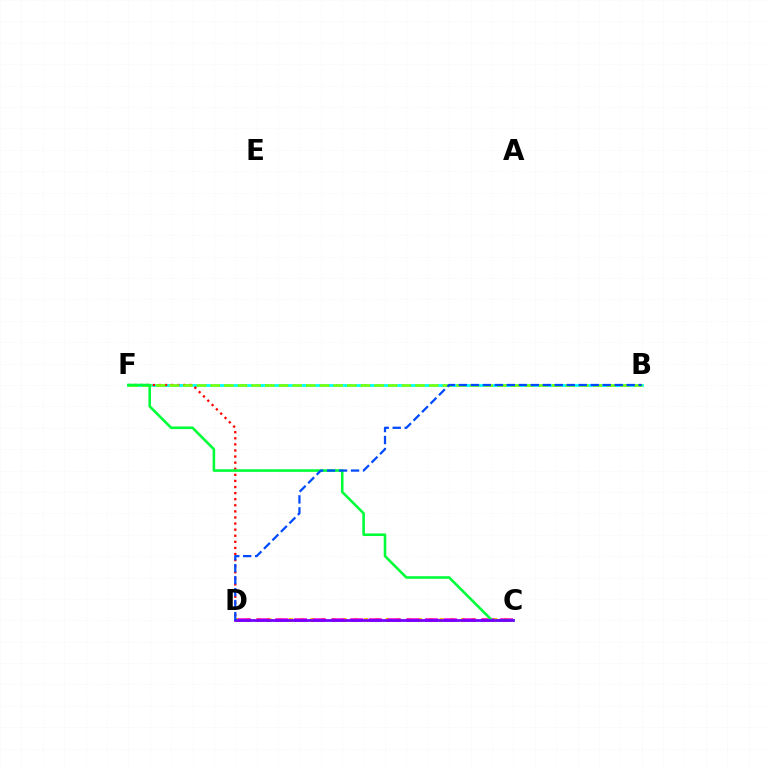{('C', 'D'): [{'color': '#ffbd00', 'line_style': 'dotted', 'thickness': 2.92}, {'color': '#ff00cf', 'line_style': 'dashed', 'thickness': 2.54}, {'color': '#7200ff', 'line_style': 'solid', 'thickness': 1.98}], ('B', 'F'): [{'color': '#00fff6', 'line_style': 'solid', 'thickness': 2.01}, {'color': '#84ff00', 'line_style': 'dashed', 'thickness': 1.86}], ('D', 'F'): [{'color': '#ff0000', 'line_style': 'dotted', 'thickness': 1.66}], ('C', 'F'): [{'color': '#00ff39', 'line_style': 'solid', 'thickness': 1.87}], ('B', 'D'): [{'color': '#004bff', 'line_style': 'dashed', 'thickness': 1.63}]}